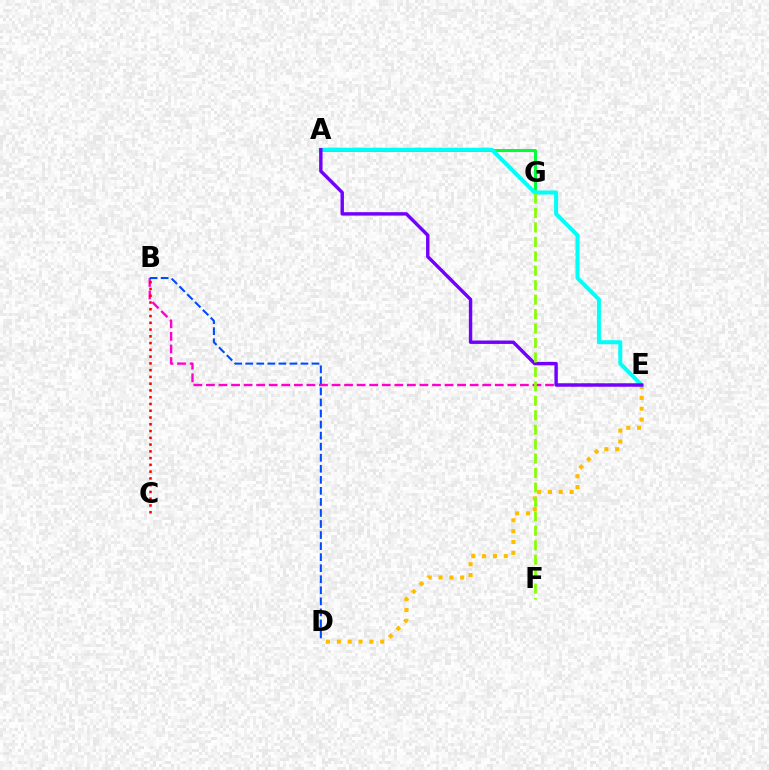{('A', 'G'): [{'color': '#00ff39', 'line_style': 'solid', 'thickness': 2.18}], ('B', 'E'): [{'color': '#ff00cf', 'line_style': 'dashed', 'thickness': 1.71}], ('D', 'E'): [{'color': '#ffbd00', 'line_style': 'dotted', 'thickness': 2.94}], ('B', 'C'): [{'color': '#ff0000', 'line_style': 'dotted', 'thickness': 1.84}], ('A', 'E'): [{'color': '#00fff6', 'line_style': 'solid', 'thickness': 2.9}, {'color': '#7200ff', 'line_style': 'solid', 'thickness': 2.46}], ('B', 'D'): [{'color': '#004bff', 'line_style': 'dashed', 'thickness': 1.5}], ('F', 'G'): [{'color': '#84ff00', 'line_style': 'dashed', 'thickness': 1.96}]}